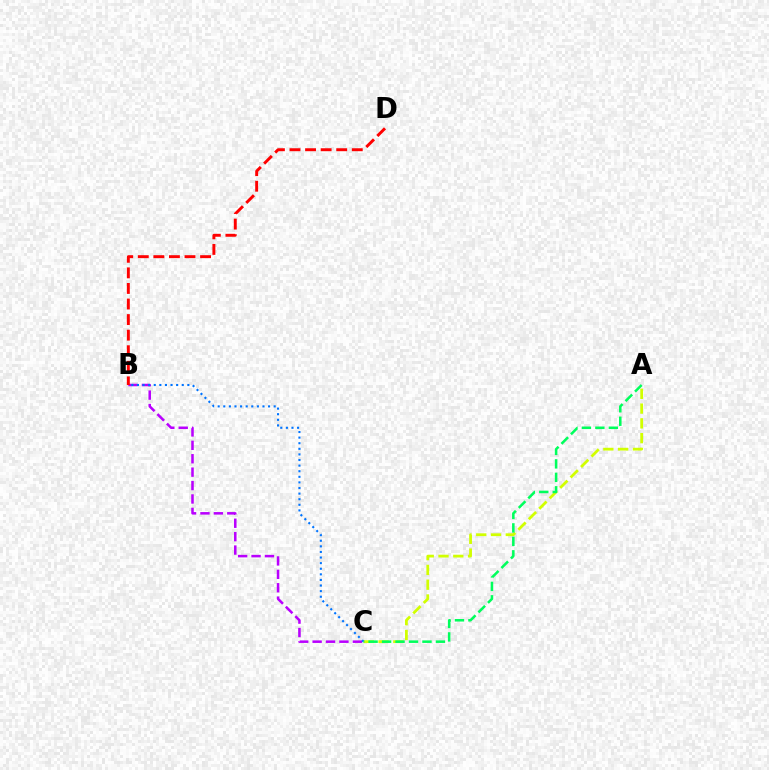{('B', 'C'): [{'color': '#b900ff', 'line_style': 'dashed', 'thickness': 1.82}, {'color': '#0074ff', 'line_style': 'dotted', 'thickness': 1.52}], ('A', 'C'): [{'color': '#d1ff00', 'line_style': 'dashed', 'thickness': 2.01}, {'color': '#00ff5c', 'line_style': 'dashed', 'thickness': 1.83}], ('B', 'D'): [{'color': '#ff0000', 'line_style': 'dashed', 'thickness': 2.12}]}